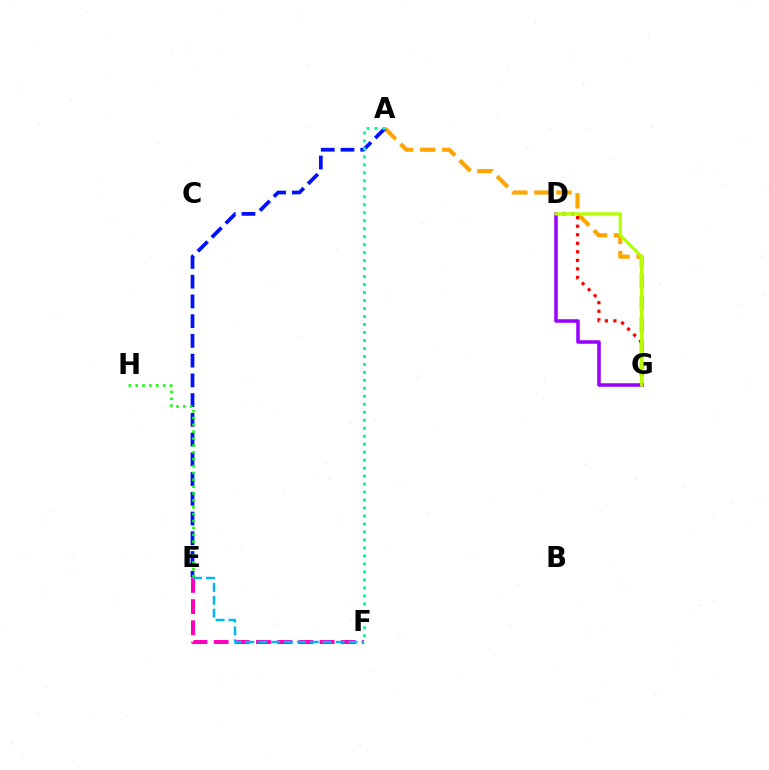{('E', 'F'): [{'color': '#ff00bd', 'line_style': 'dashed', 'thickness': 2.88}, {'color': '#00b5ff', 'line_style': 'dashed', 'thickness': 1.75}], ('A', 'G'): [{'color': '#ffa500', 'line_style': 'dashed', 'thickness': 2.98}], ('A', 'E'): [{'color': '#0010ff', 'line_style': 'dashed', 'thickness': 2.68}], ('D', 'G'): [{'color': '#ff0000', 'line_style': 'dotted', 'thickness': 2.32}, {'color': '#9b00ff', 'line_style': 'solid', 'thickness': 2.54}, {'color': '#b3ff00', 'line_style': 'solid', 'thickness': 2.31}], ('E', 'H'): [{'color': '#08ff00', 'line_style': 'dotted', 'thickness': 1.87}], ('A', 'F'): [{'color': '#00ff9d', 'line_style': 'dotted', 'thickness': 2.17}]}